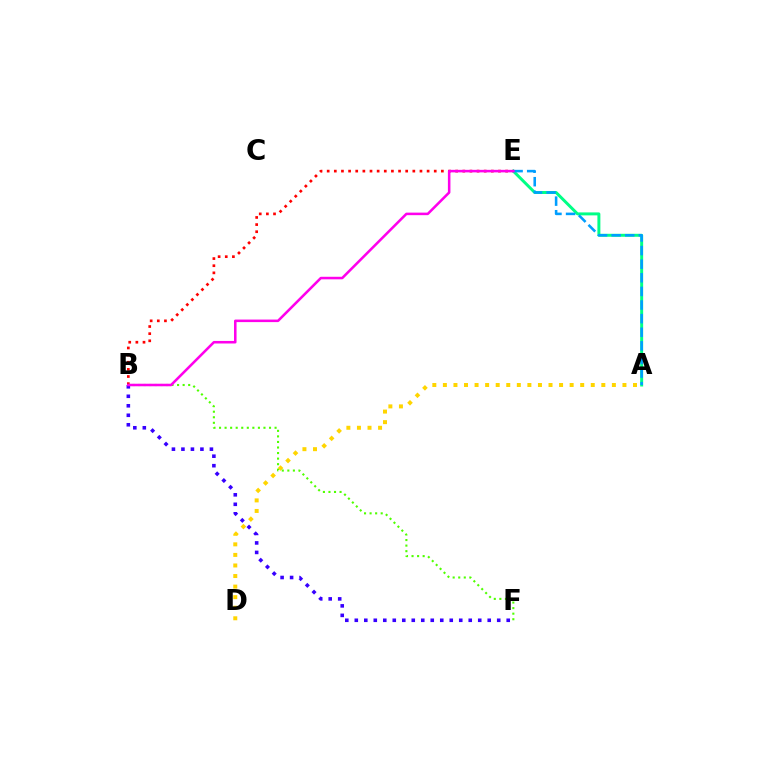{('B', 'E'): [{'color': '#ff0000', 'line_style': 'dotted', 'thickness': 1.94}, {'color': '#ff00ed', 'line_style': 'solid', 'thickness': 1.83}], ('A', 'D'): [{'color': '#ffd500', 'line_style': 'dotted', 'thickness': 2.87}], ('A', 'E'): [{'color': '#00ff86', 'line_style': 'solid', 'thickness': 2.14}, {'color': '#009eff', 'line_style': 'dashed', 'thickness': 1.85}], ('B', 'F'): [{'color': '#3700ff', 'line_style': 'dotted', 'thickness': 2.58}, {'color': '#4fff00', 'line_style': 'dotted', 'thickness': 1.51}]}